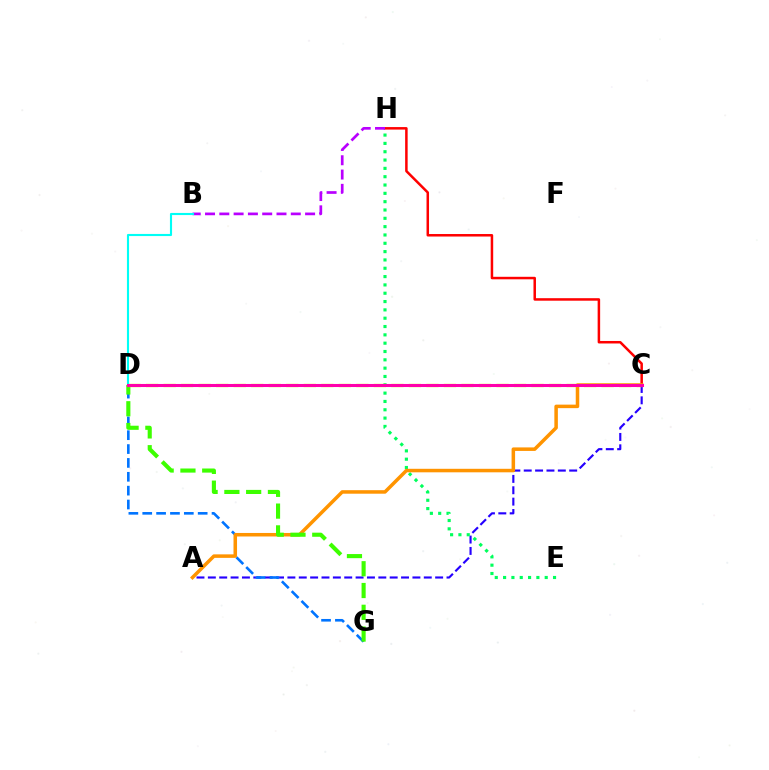{('A', 'C'): [{'color': '#2500ff', 'line_style': 'dashed', 'thickness': 1.54}, {'color': '#ff9400', 'line_style': 'solid', 'thickness': 2.53}], ('E', 'H'): [{'color': '#00ff5c', 'line_style': 'dotted', 'thickness': 2.26}], ('C', 'H'): [{'color': '#ff0000', 'line_style': 'solid', 'thickness': 1.81}], ('D', 'G'): [{'color': '#0074ff', 'line_style': 'dashed', 'thickness': 1.88}, {'color': '#3dff00', 'line_style': 'dashed', 'thickness': 2.96}], ('B', 'H'): [{'color': '#b900ff', 'line_style': 'dashed', 'thickness': 1.94}], ('C', 'D'): [{'color': '#d1ff00', 'line_style': 'dashed', 'thickness': 2.38}, {'color': '#ff00ac', 'line_style': 'solid', 'thickness': 2.2}], ('B', 'D'): [{'color': '#00fff6', 'line_style': 'solid', 'thickness': 1.53}]}